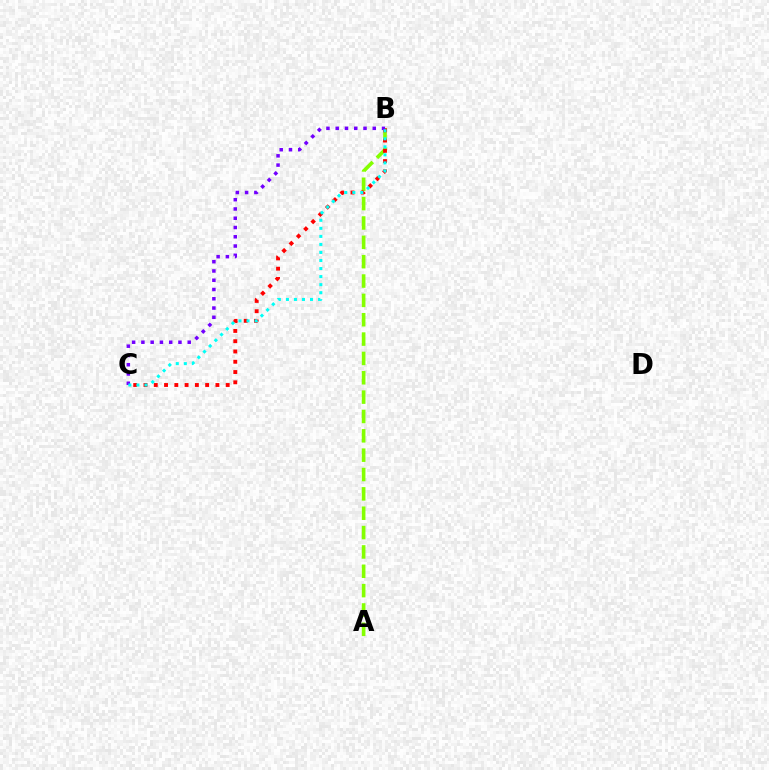{('A', 'B'): [{'color': '#84ff00', 'line_style': 'dashed', 'thickness': 2.63}], ('B', 'C'): [{'color': '#ff0000', 'line_style': 'dotted', 'thickness': 2.79}, {'color': '#7200ff', 'line_style': 'dotted', 'thickness': 2.52}, {'color': '#00fff6', 'line_style': 'dotted', 'thickness': 2.18}]}